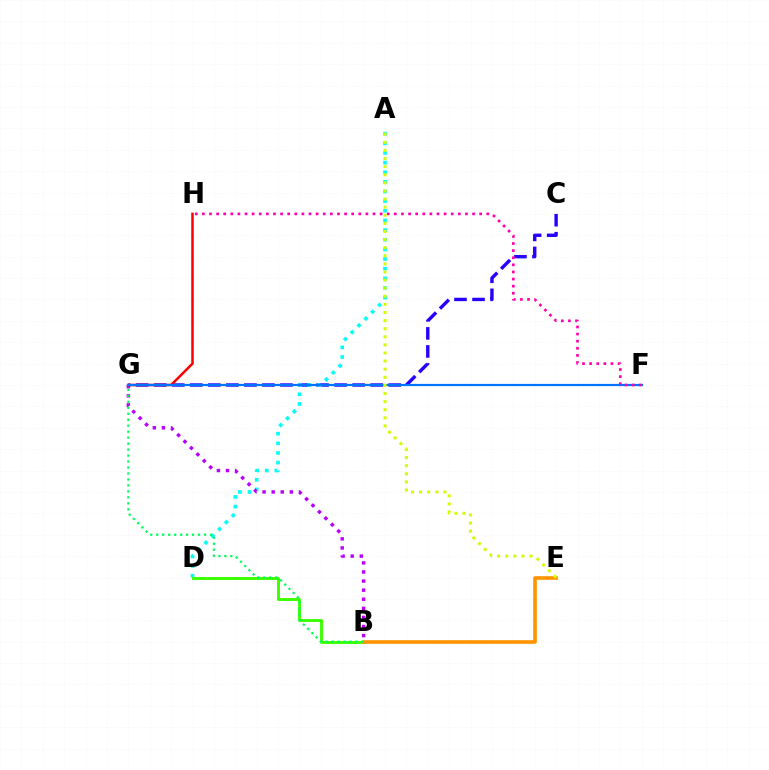{('C', 'G'): [{'color': '#2500ff', 'line_style': 'dashed', 'thickness': 2.45}], ('A', 'D'): [{'color': '#00fff6', 'line_style': 'dotted', 'thickness': 2.62}], ('B', 'D'): [{'color': '#3dff00', 'line_style': 'solid', 'thickness': 2.11}], ('B', 'E'): [{'color': '#ff9400', 'line_style': 'solid', 'thickness': 2.61}], ('B', 'G'): [{'color': '#b900ff', 'line_style': 'dotted', 'thickness': 2.47}, {'color': '#00ff5c', 'line_style': 'dotted', 'thickness': 1.62}], ('G', 'H'): [{'color': '#ff0000', 'line_style': 'solid', 'thickness': 1.82}], ('F', 'G'): [{'color': '#0074ff', 'line_style': 'solid', 'thickness': 1.58}], ('F', 'H'): [{'color': '#ff00ac', 'line_style': 'dotted', 'thickness': 1.93}], ('A', 'E'): [{'color': '#d1ff00', 'line_style': 'dotted', 'thickness': 2.2}]}